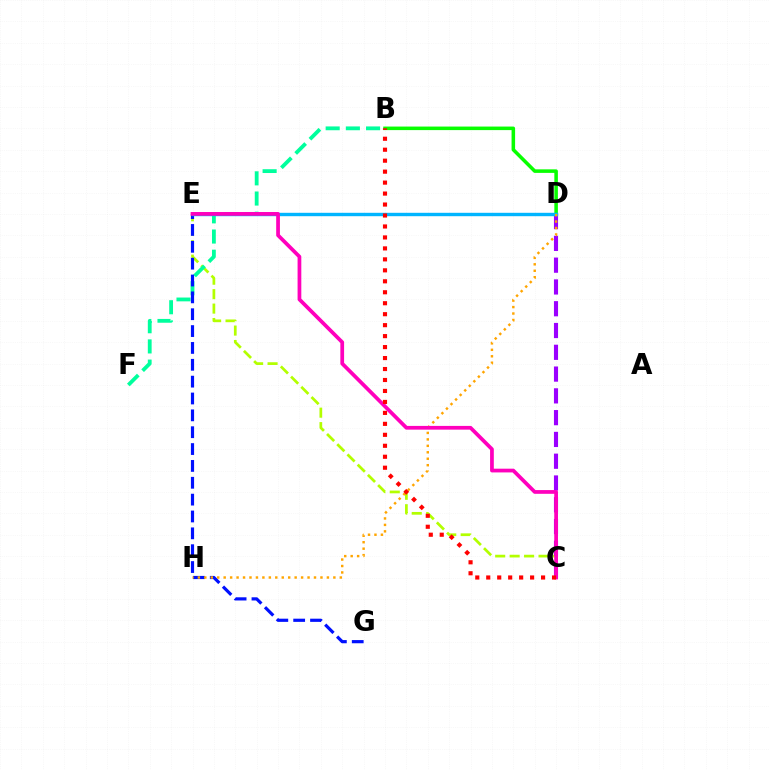{('C', 'E'): [{'color': '#b3ff00', 'line_style': 'dashed', 'thickness': 1.96}, {'color': '#ff00bd', 'line_style': 'solid', 'thickness': 2.69}], ('B', 'D'): [{'color': '#08ff00', 'line_style': 'solid', 'thickness': 2.55}], ('B', 'F'): [{'color': '#00ff9d', 'line_style': 'dashed', 'thickness': 2.74}], ('C', 'D'): [{'color': '#9b00ff', 'line_style': 'dashed', 'thickness': 2.96}], ('E', 'G'): [{'color': '#0010ff', 'line_style': 'dashed', 'thickness': 2.29}], ('D', 'E'): [{'color': '#00b5ff', 'line_style': 'solid', 'thickness': 2.45}], ('D', 'H'): [{'color': '#ffa500', 'line_style': 'dotted', 'thickness': 1.75}], ('B', 'C'): [{'color': '#ff0000', 'line_style': 'dotted', 'thickness': 2.98}]}